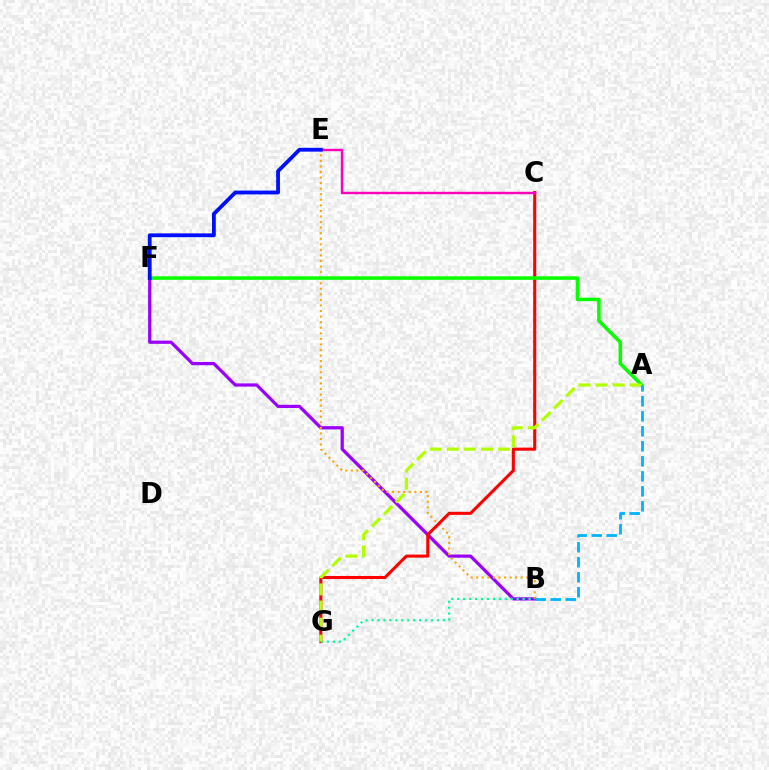{('B', 'F'): [{'color': '#9b00ff', 'line_style': 'solid', 'thickness': 2.32}], ('B', 'E'): [{'color': '#ffa500', 'line_style': 'dotted', 'thickness': 1.51}], ('C', 'G'): [{'color': '#ff0000', 'line_style': 'solid', 'thickness': 2.21}], ('A', 'F'): [{'color': '#08ff00', 'line_style': 'solid', 'thickness': 2.54}], ('B', 'G'): [{'color': '#00ff9d', 'line_style': 'dotted', 'thickness': 1.62}], ('C', 'E'): [{'color': '#ff00bd', 'line_style': 'solid', 'thickness': 1.74}], ('A', 'G'): [{'color': '#b3ff00', 'line_style': 'dashed', 'thickness': 2.32}], ('E', 'F'): [{'color': '#0010ff', 'line_style': 'solid', 'thickness': 2.75}], ('A', 'B'): [{'color': '#00b5ff', 'line_style': 'dashed', 'thickness': 2.04}]}